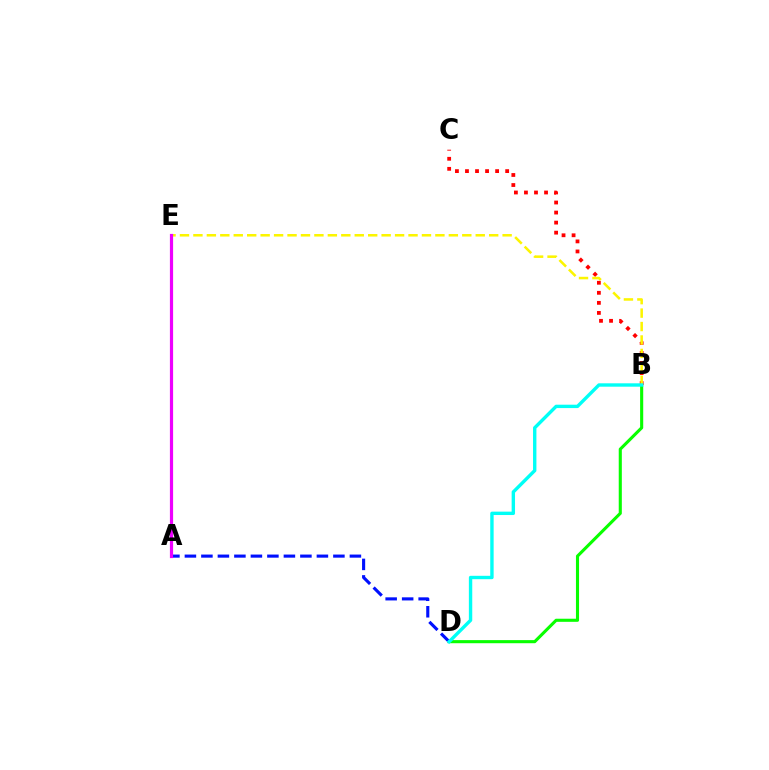{('B', 'D'): [{'color': '#08ff00', 'line_style': 'solid', 'thickness': 2.23}, {'color': '#00fff6', 'line_style': 'solid', 'thickness': 2.44}], ('B', 'C'): [{'color': '#ff0000', 'line_style': 'dotted', 'thickness': 2.73}], ('B', 'E'): [{'color': '#fcf500', 'line_style': 'dashed', 'thickness': 1.83}], ('A', 'D'): [{'color': '#0010ff', 'line_style': 'dashed', 'thickness': 2.24}], ('A', 'E'): [{'color': '#ee00ff', 'line_style': 'solid', 'thickness': 2.3}]}